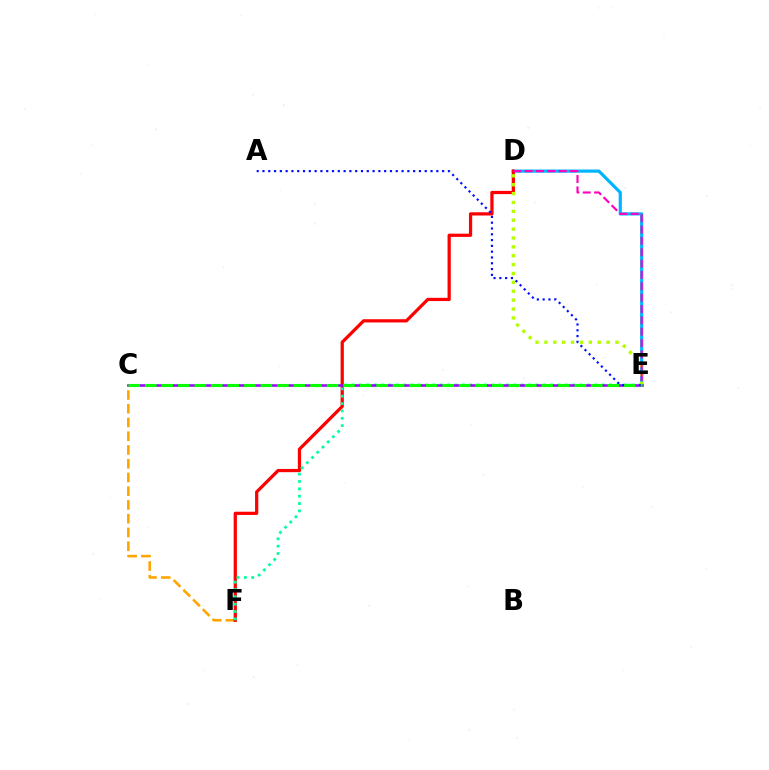{('C', 'F'): [{'color': '#ffa500', 'line_style': 'dashed', 'thickness': 1.87}], ('D', 'E'): [{'color': '#00b5ff', 'line_style': 'solid', 'thickness': 2.3}, {'color': '#b3ff00', 'line_style': 'dotted', 'thickness': 2.41}, {'color': '#ff00bd', 'line_style': 'dashed', 'thickness': 1.54}], ('D', 'F'): [{'color': '#ff0000', 'line_style': 'solid', 'thickness': 2.33}], ('E', 'F'): [{'color': '#00ff9d', 'line_style': 'dotted', 'thickness': 2.0}], ('C', 'E'): [{'color': '#9b00ff', 'line_style': 'solid', 'thickness': 1.83}, {'color': '#08ff00', 'line_style': 'dashed', 'thickness': 2.24}], ('A', 'E'): [{'color': '#0010ff', 'line_style': 'dotted', 'thickness': 1.57}]}